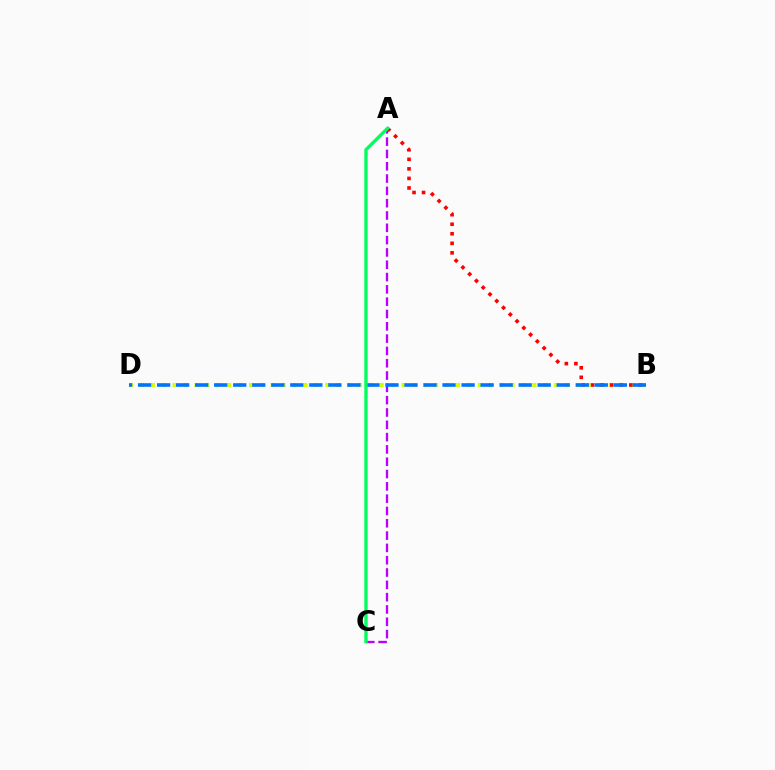{('B', 'D'): [{'color': '#d1ff00', 'line_style': 'dotted', 'thickness': 2.96}, {'color': '#0074ff', 'line_style': 'dashed', 'thickness': 2.59}], ('A', 'C'): [{'color': '#b900ff', 'line_style': 'dashed', 'thickness': 1.67}, {'color': '#00ff5c', 'line_style': 'solid', 'thickness': 2.4}], ('A', 'B'): [{'color': '#ff0000', 'line_style': 'dotted', 'thickness': 2.59}]}